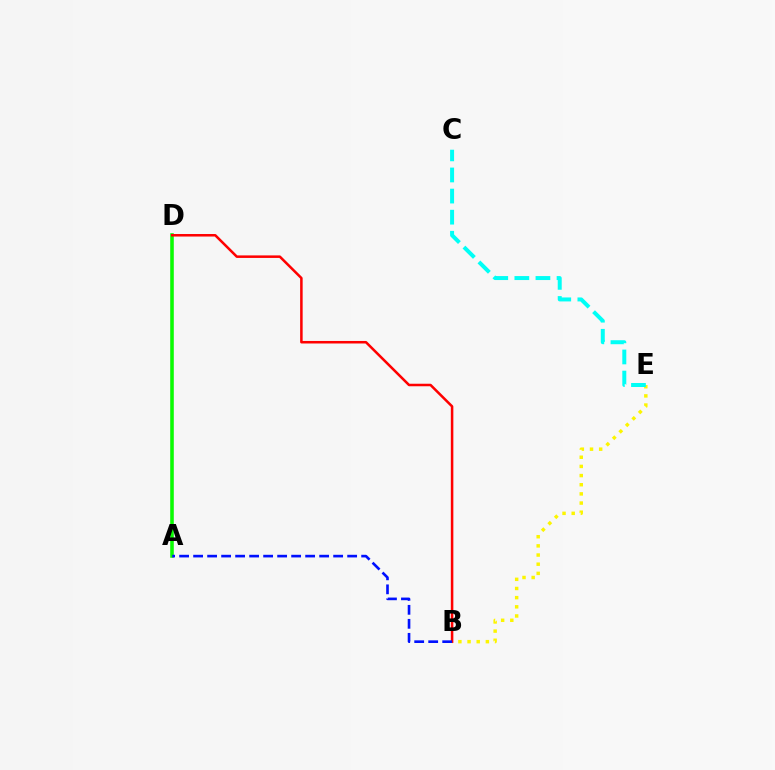{('A', 'D'): [{'color': '#ee00ff', 'line_style': 'solid', 'thickness': 1.67}, {'color': '#08ff00', 'line_style': 'solid', 'thickness': 2.54}], ('B', 'E'): [{'color': '#fcf500', 'line_style': 'dotted', 'thickness': 2.49}], ('C', 'E'): [{'color': '#00fff6', 'line_style': 'dashed', 'thickness': 2.87}], ('B', 'D'): [{'color': '#ff0000', 'line_style': 'solid', 'thickness': 1.82}], ('A', 'B'): [{'color': '#0010ff', 'line_style': 'dashed', 'thickness': 1.9}]}